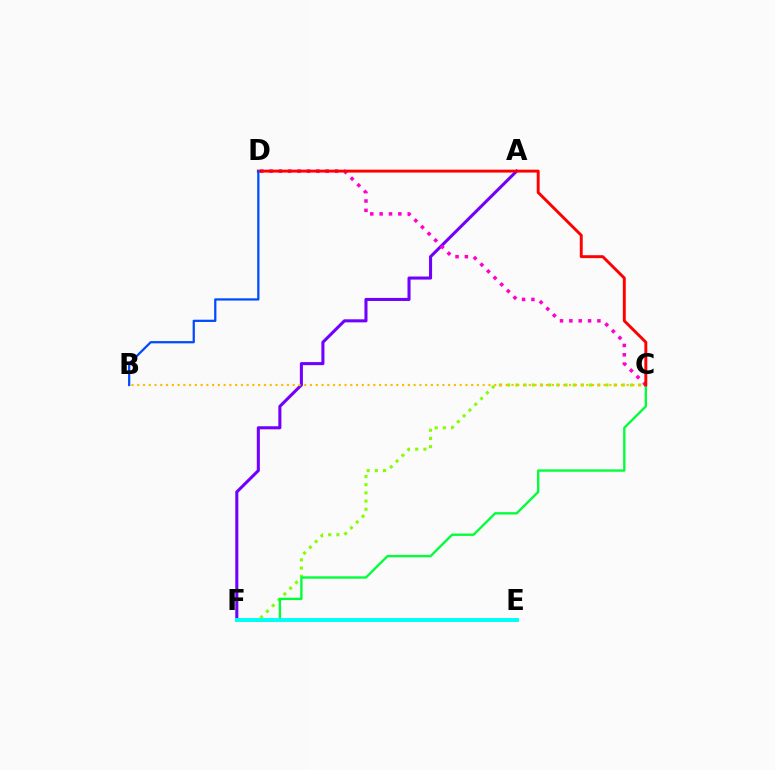{('A', 'F'): [{'color': '#7200ff', 'line_style': 'solid', 'thickness': 2.21}], ('C', 'F'): [{'color': '#84ff00', 'line_style': 'dotted', 'thickness': 2.22}, {'color': '#00ff39', 'line_style': 'solid', 'thickness': 1.69}], ('B', 'C'): [{'color': '#ffbd00', 'line_style': 'dotted', 'thickness': 1.56}], ('C', 'D'): [{'color': '#ff00cf', 'line_style': 'dotted', 'thickness': 2.54}, {'color': '#ff0000', 'line_style': 'solid', 'thickness': 2.1}], ('E', 'F'): [{'color': '#00fff6', 'line_style': 'solid', 'thickness': 2.83}], ('B', 'D'): [{'color': '#004bff', 'line_style': 'solid', 'thickness': 1.62}]}